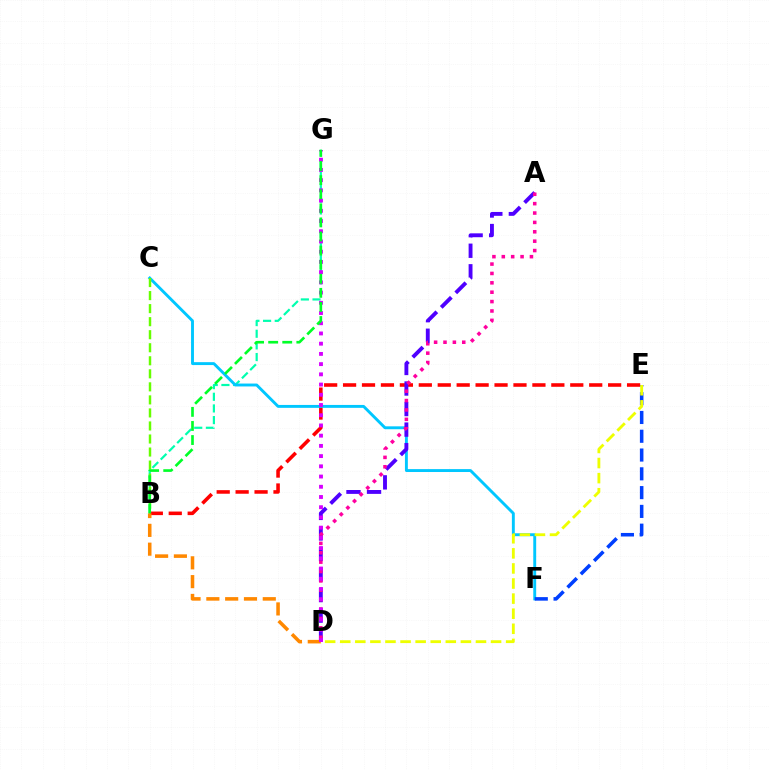{('B', 'G'): [{'color': '#00ffaf', 'line_style': 'dashed', 'thickness': 1.58}, {'color': '#00ff27', 'line_style': 'dashed', 'thickness': 1.91}], ('B', 'E'): [{'color': '#ff0000', 'line_style': 'dashed', 'thickness': 2.57}], ('C', 'F'): [{'color': '#00c7ff', 'line_style': 'solid', 'thickness': 2.09}], ('A', 'D'): [{'color': '#4f00ff', 'line_style': 'dashed', 'thickness': 2.79}, {'color': '#ff00a0', 'line_style': 'dotted', 'thickness': 2.55}], ('E', 'F'): [{'color': '#003fff', 'line_style': 'dashed', 'thickness': 2.55}], ('B', 'D'): [{'color': '#ff8800', 'line_style': 'dashed', 'thickness': 2.56}], ('B', 'C'): [{'color': '#66ff00', 'line_style': 'dashed', 'thickness': 1.77}], ('D', 'E'): [{'color': '#eeff00', 'line_style': 'dashed', 'thickness': 2.05}], ('D', 'G'): [{'color': '#d600ff', 'line_style': 'dotted', 'thickness': 2.78}]}